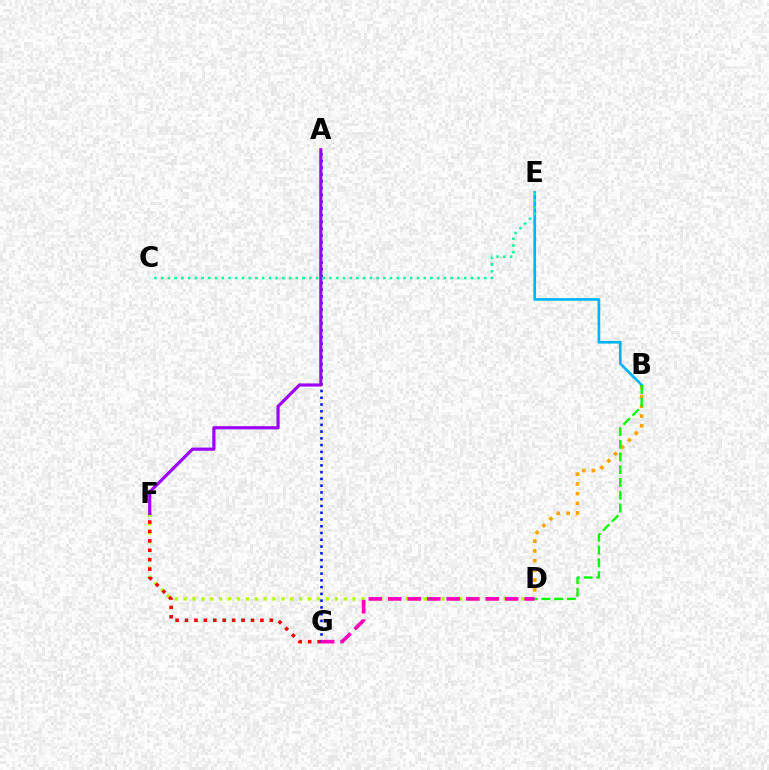{('B', 'D'): [{'color': '#ffa500', 'line_style': 'dotted', 'thickness': 2.64}, {'color': '#08ff00', 'line_style': 'dashed', 'thickness': 1.73}], ('B', 'E'): [{'color': '#00b5ff', 'line_style': 'solid', 'thickness': 1.94}], ('D', 'F'): [{'color': '#b3ff00', 'line_style': 'dotted', 'thickness': 2.42}], ('F', 'G'): [{'color': '#ff0000', 'line_style': 'dotted', 'thickness': 2.56}], ('A', 'G'): [{'color': '#0010ff', 'line_style': 'dotted', 'thickness': 1.84}], ('A', 'F'): [{'color': '#9b00ff', 'line_style': 'solid', 'thickness': 2.28}], ('C', 'E'): [{'color': '#00ff9d', 'line_style': 'dotted', 'thickness': 1.83}], ('D', 'G'): [{'color': '#ff00bd', 'line_style': 'dashed', 'thickness': 2.65}]}